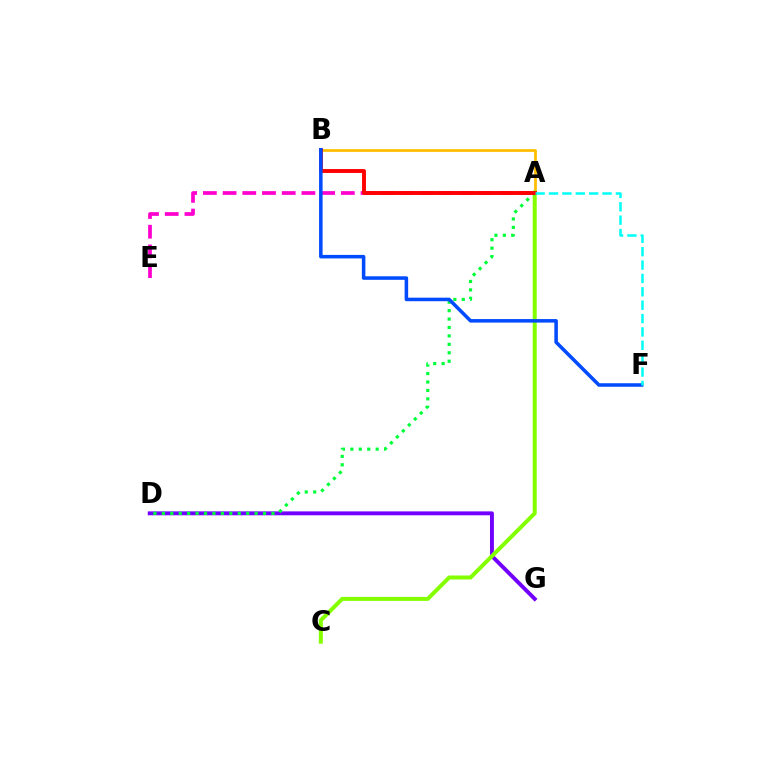{('A', 'B'): [{'color': '#ffbd00', 'line_style': 'solid', 'thickness': 1.99}, {'color': '#ff0000', 'line_style': 'solid', 'thickness': 2.8}], ('D', 'G'): [{'color': '#7200ff', 'line_style': 'solid', 'thickness': 2.81}], ('A', 'C'): [{'color': '#84ff00', 'line_style': 'solid', 'thickness': 2.88}], ('A', 'E'): [{'color': '#ff00cf', 'line_style': 'dashed', 'thickness': 2.68}], ('A', 'D'): [{'color': '#00ff39', 'line_style': 'dotted', 'thickness': 2.29}], ('B', 'F'): [{'color': '#004bff', 'line_style': 'solid', 'thickness': 2.54}], ('A', 'F'): [{'color': '#00fff6', 'line_style': 'dashed', 'thickness': 1.82}]}